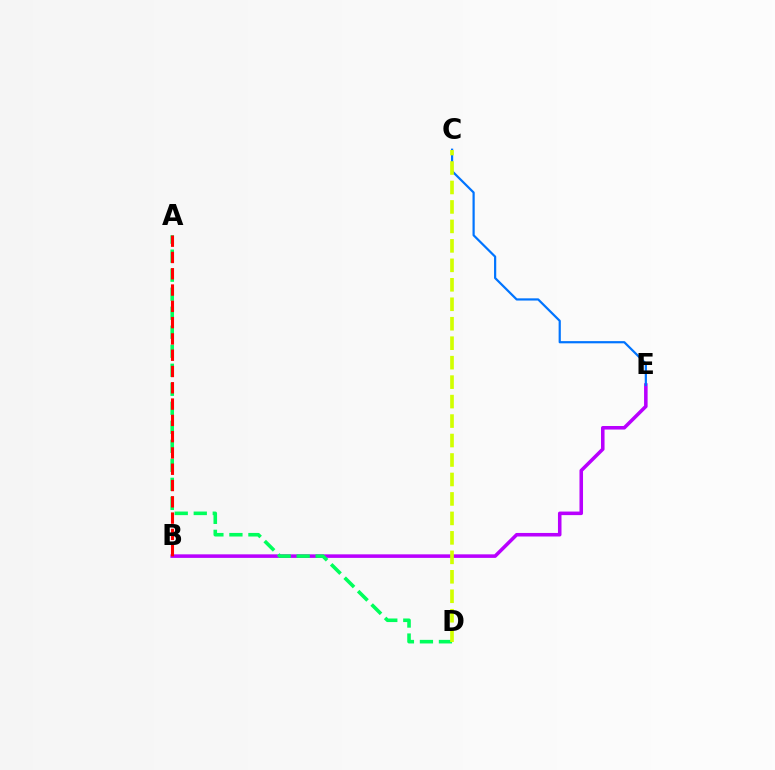{('B', 'E'): [{'color': '#b900ff', 'line_style': 'solid', 'thickness': 2.56}], ('A', 'D'): [{'color': '#00ff5c', 'line_style': 'dashed', 'thickness': 2.58}], ('C', 'E'): [{'color': '#0074ff', 'line_style': 'solid', 'thickness': 1.59}], ('A', 'B'): [{'color': '#ff0000', 'line_style': 'dashed', 'thickness': 2.21}], ('C', 'D'): [{'color': '#d1ff00', 'line_style': 'dashed', 'thickness': 2.64}]}